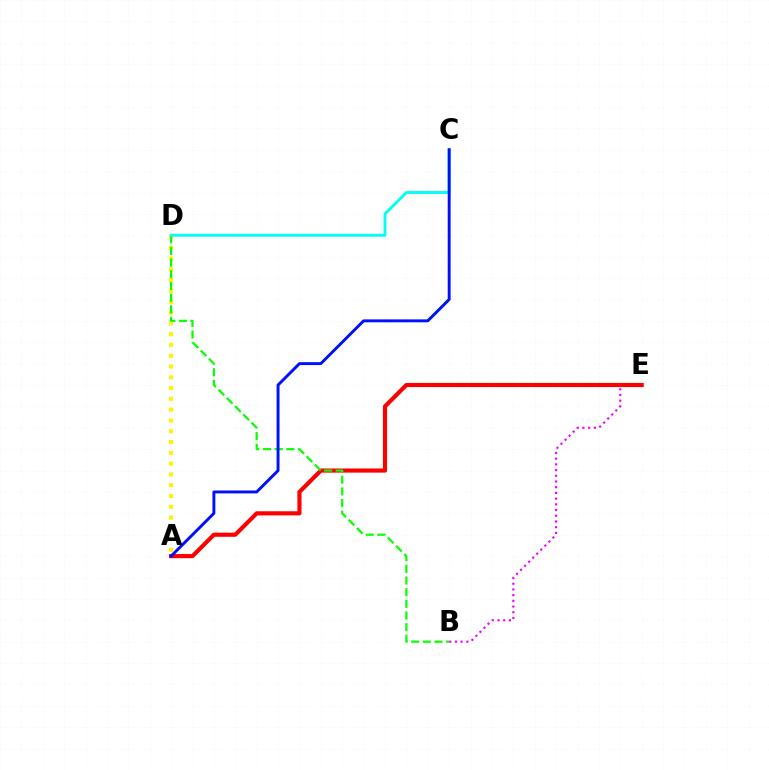{('A', 'D'): [{'color': '#fcf500', 'line_style': 'dotted', 'thickness': 2.93}], ('B', 'E'): [{'color': '#ee00ff', 'line_style': 'dotted', 'thickness': 1.55}], ('A', 'E'): [{'color': '#ff0000', 'line_style': 'solid', 'thickness': 2.98}], ('B', 'D'): [{'color': '#08ff00', 'line_style': 'dashed', 'thickness': 1.58}], ('C', 'D'): [{'color': '#00fff6', 'line_style': 'solid', 'thickness': 2.08}], ('A', 'C'): [{'color': '#0010ff', 'line_style': 'solid', 'thickness': 2.1}]}